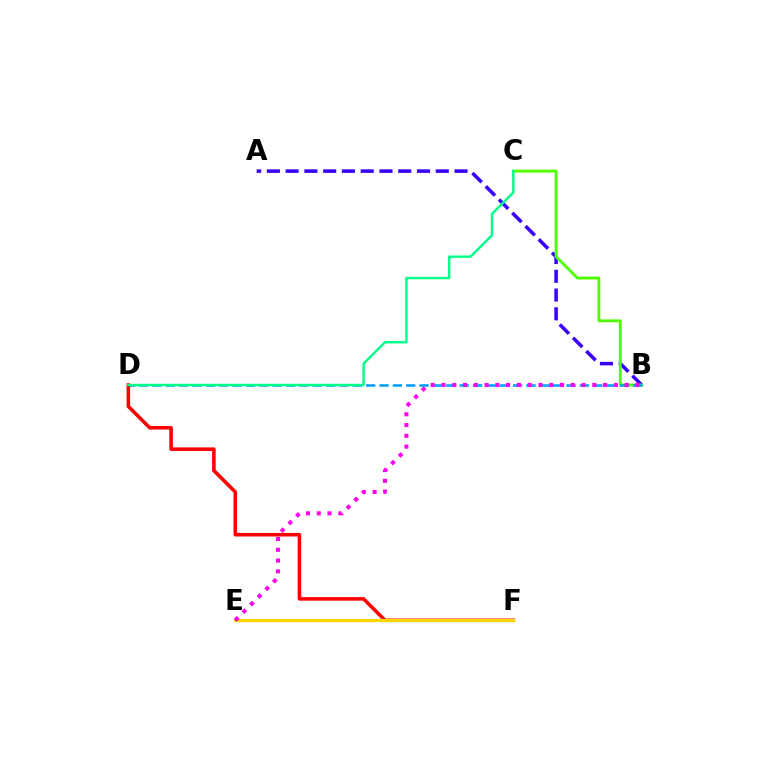{('A', 'B'): [{'color': '#3700ff', 'line_style': 'dashed', 'thickness': 2.55}], ('B', 'C'): [{'color': '#4fff00', 'line_style': 'solid', 'thickness': 2.07}], ('B', 'D'): [{'color': '#009eff', 'line_style': 'dashed', 'thickness': 1.81}], ('D', 'F'): [{'color': '#ff0000', 'line_style': 'solid', 'thickness': 2.56}], ('E', 'F'): [{'color': '#ffd500', 'line_style': 'solid', 'thickness': 2.37}], ('B', 'E'): [{'color': '#ff00ed', 'line_style': 'dotted', 'thickness': 2.93}], ('C', 'D'): [{'color': '#00ff86', 'line_style': 'solid', 'thickness': 1.75}]}